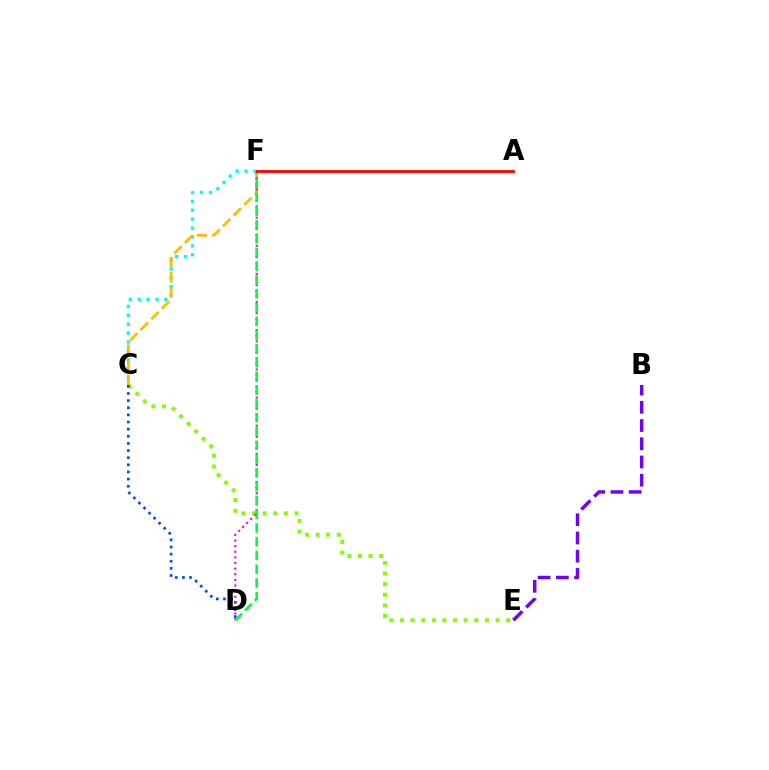{('C', 'E'): [{'color': '#84ff00', 'line_style': 'dotted', 'thickness': 2.89}], ('C', 'F'): [{'color': '#00fff6', 'line_style': 'dotted', 'thickness': 2.42}, {'color': '#ffbd00', 'line_style': 'dashed', 'thickness': 2.04}], ('B', 'E'): [{'color': '#7200ff', 'line_style': 'dashed', 'thickness': 2.48}], ('C', 'D'): [{'color': '#004bff', 'line_style': 'dotted', 'thickness': 1.94}], ('D', 'F'): [{'color': '#ff00cf', 'line_style': 'dotted', 'thickness': 1.53}, {'color': '#00ff39', 'line_style': 'dashed', 'thickness': 1.87}], ('A', 'F'): [{'color': '#ff0000', 'line_style': 'solid', 'thickness': 2.04}]}